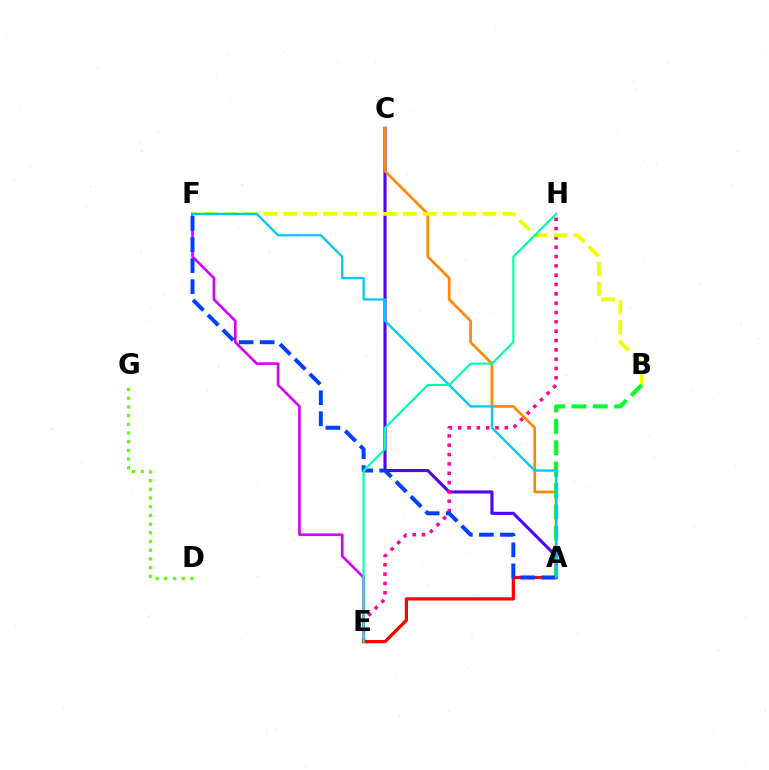{('E', 'F'): [{'color': '#d600ff', 'line_style': 'solid', 'thickness': 1.91}], ('A', 'C'): [{'color': '#4f00ff', 'line_style': 'solid', 'thickness': 2.23}, {'color': '#ff8800', 'line_style': 'solid', 'thickness': 1.95}], ('E', 'H'): [{'color': '#ff00a0', 'line_style': 'dotted', 'thickness': 2.54}, {'color': '#00ffaf', 'line_style': 'solid', 'thickness': 1.56}], ('D', 'G'): [{'color': '#66ff00', 'line_style': 'dotted', 'thickness': 2.36}], ('B', 'F'): [{'color': '#eeff00', 'line_style': 'dashed', 'thickness': 2.71}], ('A', 'E'): [{'color': '#ff0000', 'line_style': 'solid', 'thickness': 2.32}], ('A', 'B'): [{'color': '#00ff27', 'line_style': 'dashed', 'thickness': 2.9}], ('A', 'F'): [{'color': '#003fff', 'line_style': 'dashed', 'thickness': 2.86}, {'color': '#00c7ff', 'line_style': 'solid', 'thickness': 1.65}]}